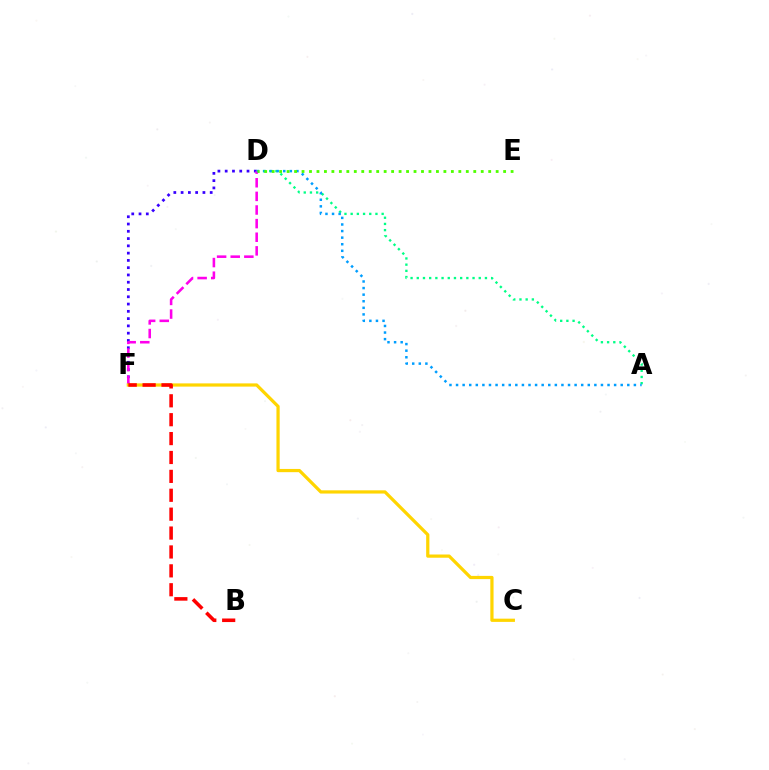{('A', 'D'): [{'color': '#00ff86', 'line_style': 'dotted', 'thickness': 1.68}, {'color': '#009eff', 'line_style': 'dotted', 'thickness': 1.79}], ('D', 'F'): [{'color': '#3700ff', 'line_style': 'dotted', 'thickness': 1.98}, {'color': '#ff00ed', 'line_style': 'dashed', 'thickness': 1.85}], ('C', 'F'): [{'color': '#ffd500', 'line_style': 'solid', 'thickness': 2.32}], ('B', 'F'): [{'color': '#ff0000', 'line_style': 'dashed', 'thickness': 2.57}], ('D', 'E'): [{'color': '#4fff00', 'line_style': 'dotted', 'thickness': 2.03}]}